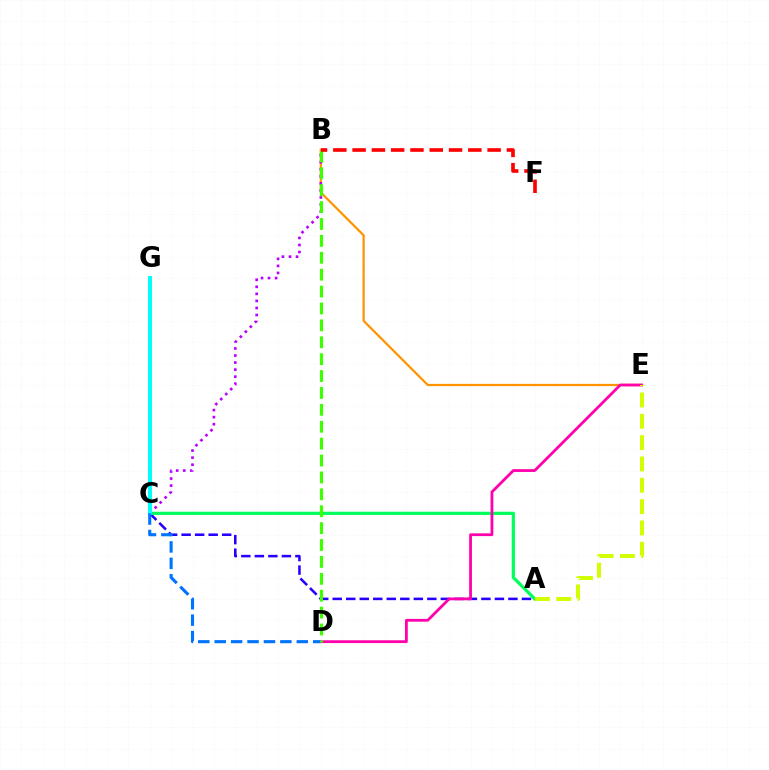{('A', 'C'): [{'color': '#2500ff', 'line_style': 'dashed', 'thickness': 1.84}, {'color': '#00ff5c', 'line_style': 'solid', 'thickness': 2.31}], ('B', 'E'): [{'color': '#ff9400', 'line_style': 'solid', 'thickness': 1.62}], ('B', 'C'): [{'color': '#b900ff', 'line_style': 'dotted', 'thickness': 1.92}], ('C', 'G'): [{'color': '#00fff6', 'line_style': 'solid', 'thickness': 2.92}], ('D', 'E'): [{'color': '#ff00ac', 'line_style': 'solid', 'thickness': 2.0}], ('C', 'D'): [{'color': '#0074ff', 'line_style': 'dashed', 'thickness': 2.23}], ('B', 'D'): [{'color': '#3dff00', 'line_style': 'dashed', 'thickness': 2.3}], ('A', 'E'): [{'color': '#d1ff00', 'line_style': 'dashed', 'thickness': 2.9}], ('B', 'F'): [{'color': '#ff0000', 'line_style': 'dashed', 'thickness': 2.62}]}